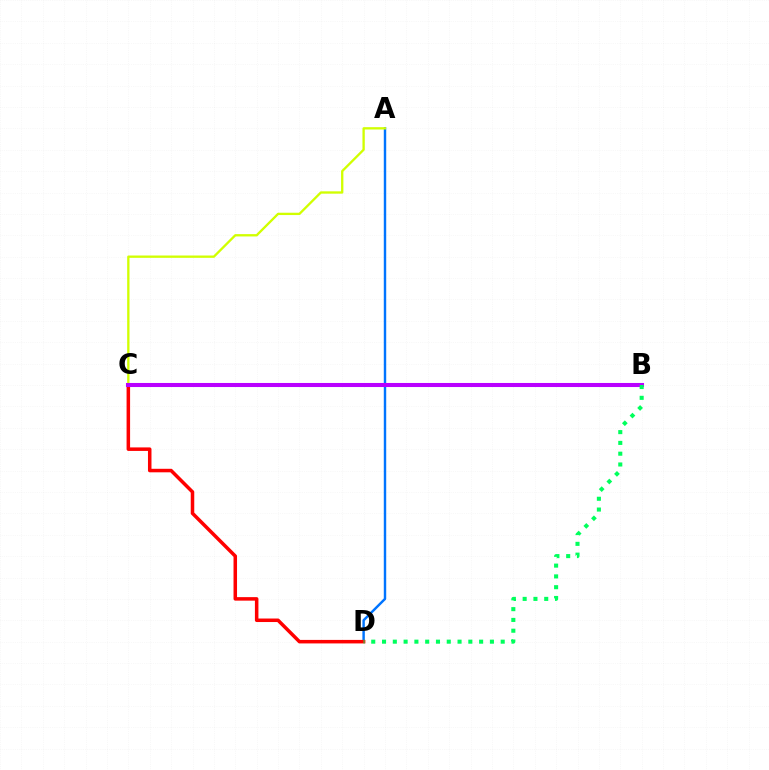{('A', 'D'): [{'color': '#0074ff', 'line_style': 'solid', 'thickness': 1.75}], ('C', 'D'): [{'color': '#ff0000', 'line_style': 'solid', 'thickness': 2.53}], ('A', 'C'): [{'color': '#d1ff00', 'line_style': 'solid', 'thickness': 1.67}], ('B', 'C'): [{'color': '#b900ff', 'line_style': 'solid', 'thickness': 2.93}], ('B', 'D'): [{'color': '#00ff5c', 'line_style': 'dotted', 'thickness': 2.93}]}